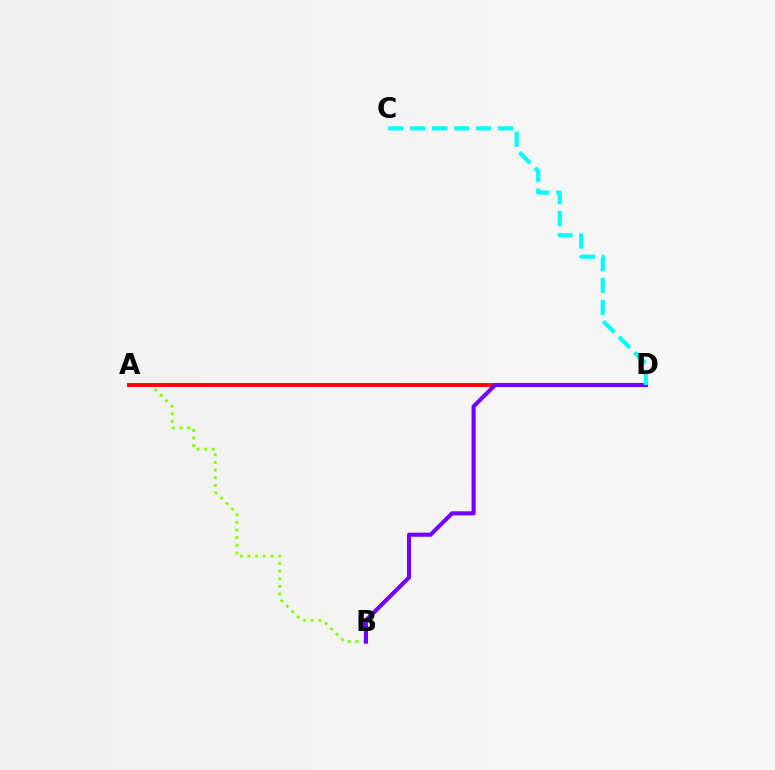{('A', 'B'): [{'color': '#84ff00', 'line_style': 'dotted', 'thickness': 2.08}], ('A', 'D'): [{'color': '#ff0000', 'line_style': 'solid', 'thickness': 2.8}], ('B', 'D'): [{'color': '#7200ff', 'line_style': 'solid', 'thickness': 2.94}], ('C', 'D'): [{'color': '#00fff6', 'line_style': 'dashed', 'thickness': 2.98}]}